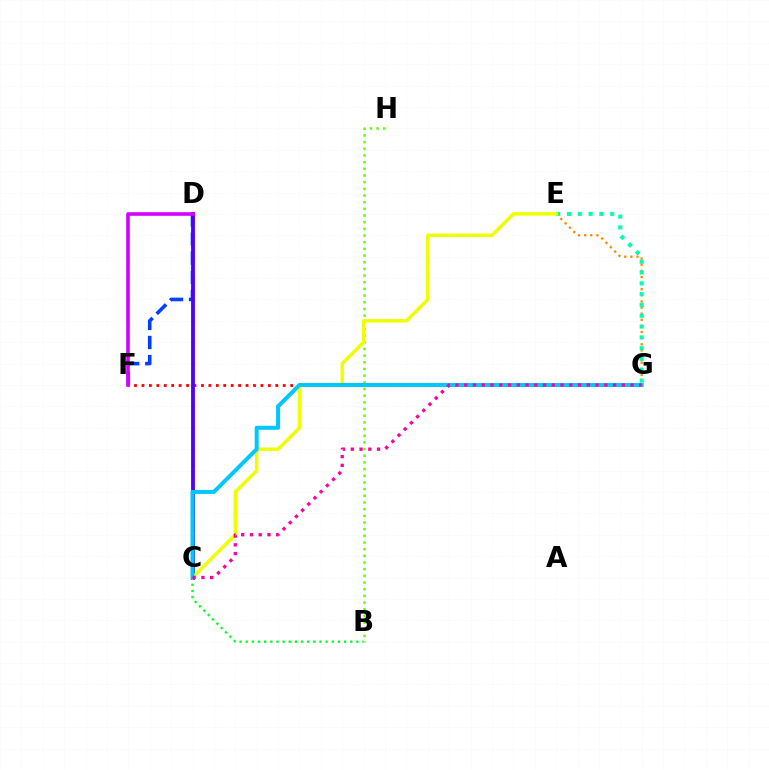{('B', 'C'): [{'color': '#00ff27', 'line_style': 'dotted', 'thickness': 1.67}], ('D', 'F'): [{'color': '#003fff', 'line_style': 'dashed', 'thickness': 2.59}, {'color': '#d600ff', 'line_style': 'solid', 'thickness': 2.61}], ('B', 'H'): [{'color': '#66ff00', 'line_style': 'dotted', 'thickness': 1.81}], ('F', 'G'): [{'color': '#ff0000', 'line_style': 'dotted', 'thickness': 2.02}], ('E', 'G'): [{'color': '#ff8800', 'line_style': 'dotted', 'thickness': 1.66}, {'color': '#00ffaf', 'line_style': 'dotted', 'thickness': 2.94}], ('C', 'D'): [{'color': '#4f00ff', 'line_style': 'solid', 'thickness': 2.76}], ('C', 'E'): [{'color': '#eeff00', 'line_style': 'solid', 'thickness': 2.49}], ('C', 'G'): [{'color': '#00c7ff', 'line_style': 'solid', 'thickness': 2.88}, {'color': '#ff00a0', 'line_style': 'dotted', 'thickness': 2.38}]}